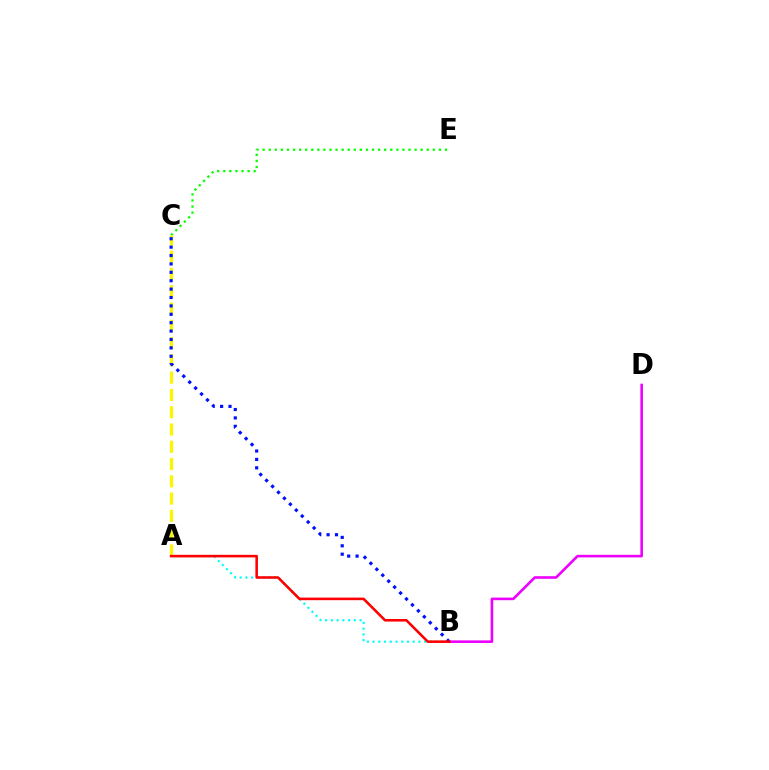{('B', 'D'): [{'color': '#ee00ff', 'line_style': 'solid', 'thickness': 1.87}], ('C', 'E'): [{'color': '#08ff00', 'line_style': 'dotted', 'thickness': 1.65}], ('A', 'B'): [{'color': '#00fff6', 'line_style': 'dotted', 'thickness': 1.56}, {'color': '#ff0000', 'line_style': 'solid', 'thickness': 1.85}], ('A', 'C'): [{'color': '#fcf500', 'line_style': 'dashed', 'thickness': 2.35}], ('B', 'C'): [{'color': '#0010ff', 'line_style': 'dotted', 'thickness': 2.28}]}